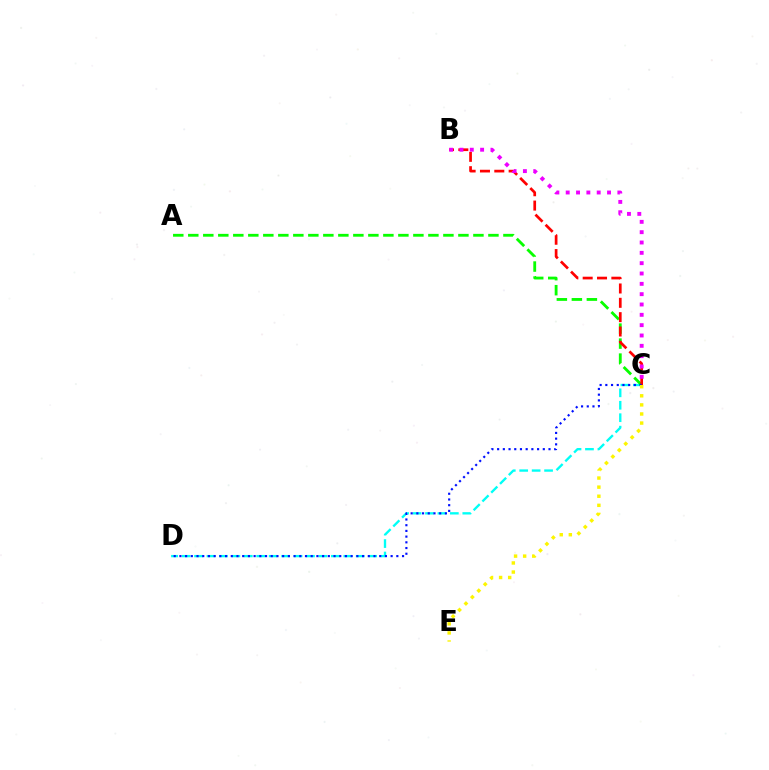{('C', 'D'): [{'color': '#00fff6', 'line_style': 'dashed', 'thickness': 1.69}, {'color': '#0010ff', 'line_style': 'dotted', 'thickness': 1.55}], ('A', 'C'): [{'color': '#08ff00', 'line_style': 'dashed', 'thickness': 2.04}], ('B', 'C'): [{'color': '#ff0000', 'line_style': 'dashed', 'thickness': 1.95}, {'color': '#ee00ff', 'line_style': 'dotted', 'thickness': 2.81}], ('C', 'E'): [{'color': '#fcf500', 'line_style': 'dotted', 'thickness': 2.47}]}